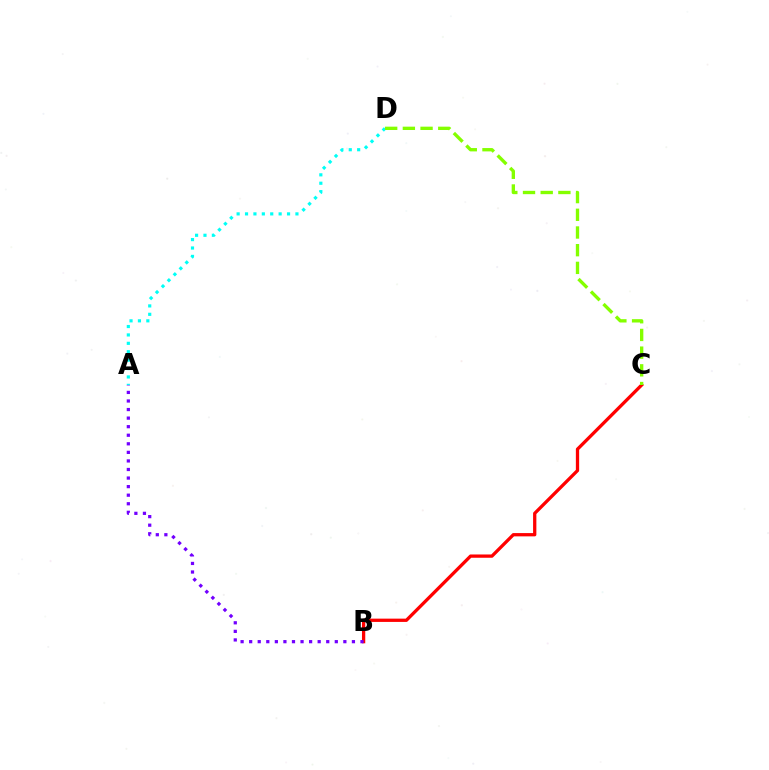{('B', 'C'): [{'color': '#ff0000', 'line_style': 'solid', 'thickness': 2.36}], ('A', 'D'): [{'color': '#00fff6', 'line_style': 'dotted', 'thickness': 2.28}], ('A', 'B'): [{'color': '#7200ff', 'line_style': 'dotted', 'thickness': 2.33}], ('C', 'D'): [{'color': '#84ff00', 'line_style': 'dashed', 'thickness': 2.4}]}